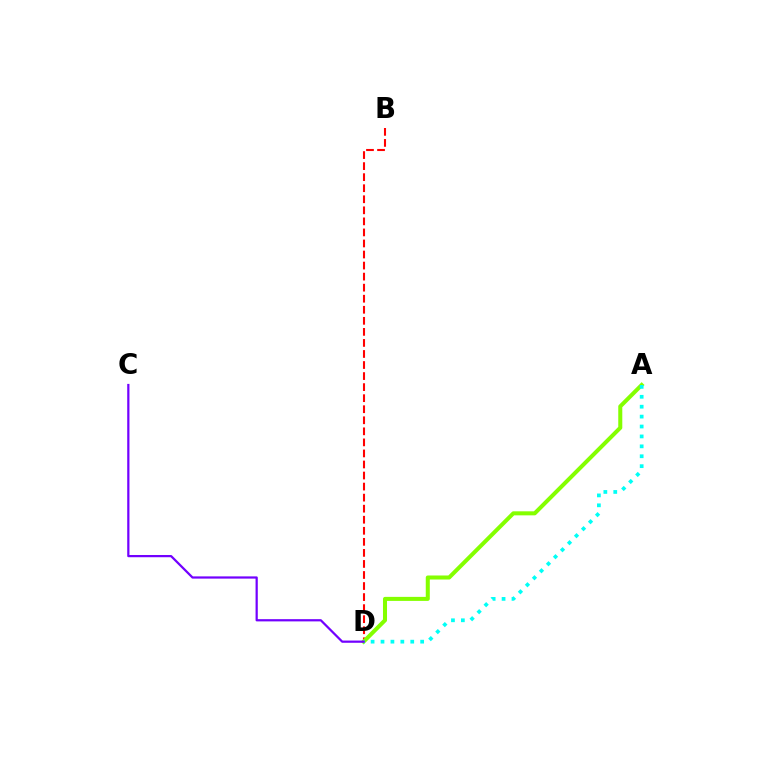{('B', 'D'): [{'color': '#ff0000', 'line_style': 'dashed', 'thickness': 1.5}], ('A', 'D'): [{'color': '#84ff00', 'line_style': 'solid', 'thickness': 2.9}, {'color': '#00fff6', 'line_style': 'dotted', 'thickness': 2.69}], ('C', 'D'): [{'color': '#7200ff', 'line_style': 'solid', 'thickness': 1.6}]}